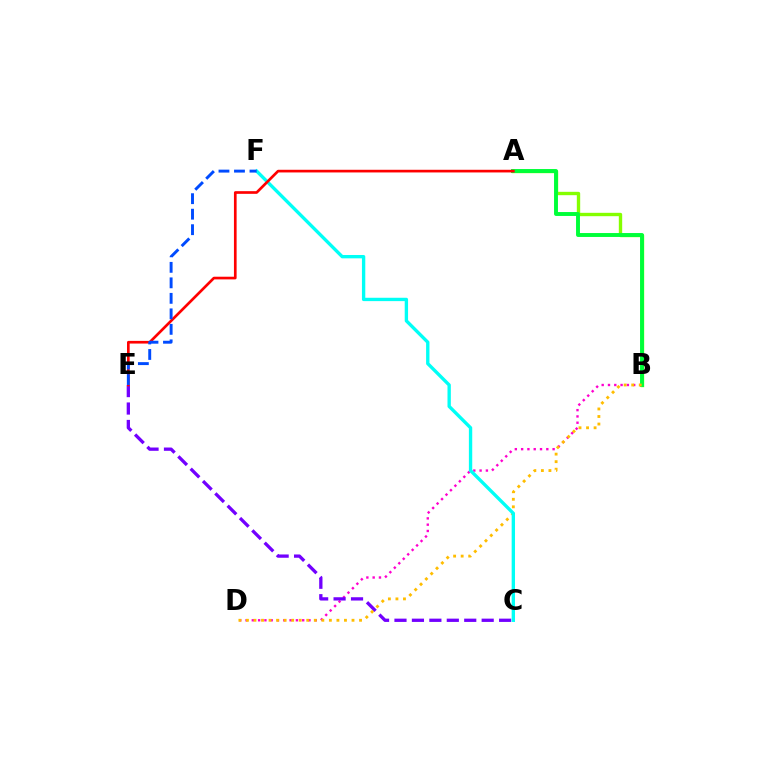{('B', 'D'): [{'color': '#ff00cf', 'line_style': 'dotted', 'thickness': 1.71}, {'color': '#ffbd00', 'line_style': 'dotted', 'thickness': 2.05}], ('A', 'B'): [{'color': '#84ff00', 'line_style': 'solid', 'thickness': 2.43}, {'color': '#00ff39', 'line_style': 'solid', 'thickness': 2.82}], ('C', 'E'): [{'color': '#7200ff', 'line_style': 'dashed', 'thickness': 2.37}], ('C', 'F'): [{'color': '#00fff6', 'line_style': 'solid', 'thickness': 2.41}], ('A', 'E'): [{'color': '#ff0000', 'line_style': 'solid', 'thickness': 1.92}], ('E', 'F'): [{'color': '#004bff', 'line_style': 'dashed', 'thickness': 2.11}]}